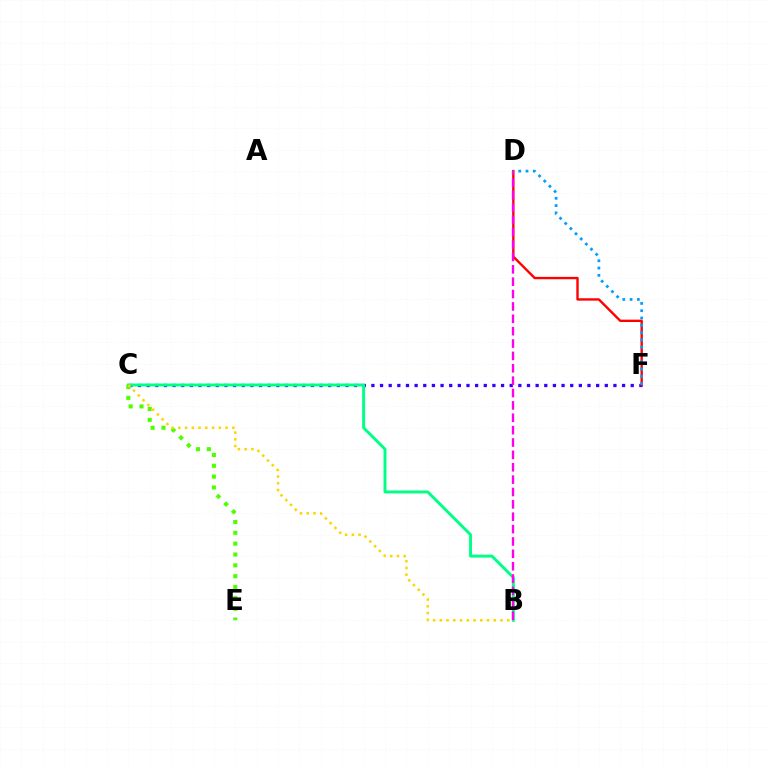{('C', 'F'): [{'color': '#3700ff', 'line_style': 'dotted', 'thickness': 2.35}], ('B', 'C'): [{'color': '#00ff86', 'line_style': 'solid', 'thickness': 2.13}, {'color': '#ffd500', 'line_style': 'dotted', 'thickness': 1.83}], ('C', 'E'): [{'color': '#4fff00', 'line_style': 'dotted', 'thickness': 2.95}], ('D', 'F'): [{'color': '#ff0000', 'line_style': 'solid', 'thickness': 1.71}, {'color': '#009eff', 'line_style': 'dotted', 'thickness': 1.98}], ('B', 'D'): [{'color': '#ff00ed', 'line_style': 'dashed', 'thickness': 1.68}]}